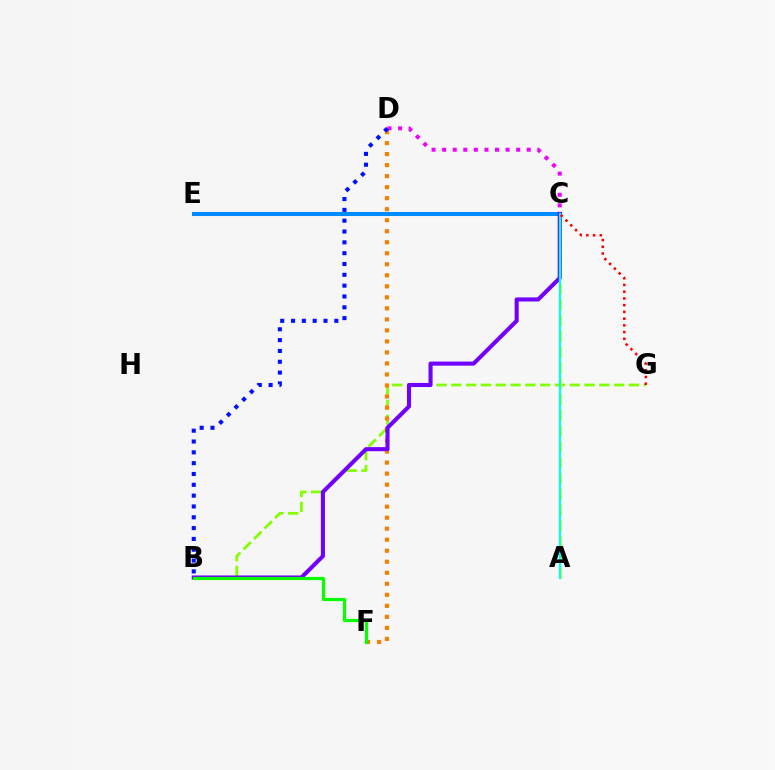{('B', 'G'): [{'color': '#84ff00', 'line_style': 'dashed', 'thickness': 2.01}], ('D', 'F'): [{'color': '#ff7c00', 'line_style': 'dotted', 'thickness': 2.99}], ('C', 'E'): [{'color': '#ff0094', 'line_style': 'dashed', 'thickness': 2.63}, {'color': '#00ff74', 'line_style': 'dotted', 'thickness': 2.62}, {'color': '#008cff', 'line_style': 'solid', 'thickness': 2.92}], ('C', 'D'): [{'color': '#ee00ff', 'line_style': 'dotted', 'thickness': 2.87}], ('A', 'C'): [{'color': '#fcf500', 'line_style': 'dashed', 'thickness': 2.14}, {'color': '#00fff6', 'line_style': 'solid', 'thickness': 1.66}], ('B', 'C'): [{'color': '#7200ff', 'line_style': 'solid', 'thickness': 2.94}], ('B', 'F'): [{'color': '#08ff00', 'line_style': 'solid', 'thickness': 2.29}], ('C', 'G'): [{'color': '#ff0000', 'line_style': 'dotted', 'thickness': 1.83}], ('B', 'D'): [{'color': '#0010ff', 'line_style': 'dotted', 'thickness': 2.94}]}